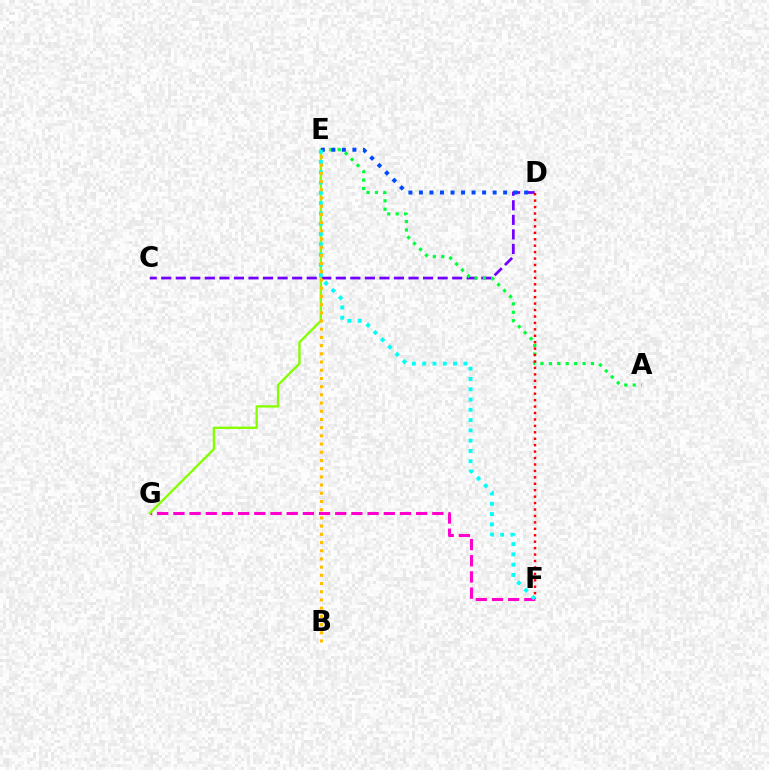{('C', 'D'): [{'color': '#7200ff', 'line_style': 'dashed', 'thickness': 1.98}], ('A', 'E'): [{'color': '#00ff39', 'line_style': 'dotted', 'thickness': 2.29}], ('D', 'F'): [{'color': '#ff0000', 'line_style': 'dotted', 'thickness': 1.75}], ('F', 'G'): [{'color': '#ff00cf', 'line_style': 'dashed', 'thickness': 2.2}], ('E', 'G'): [{'color': '#84ff00', 'line_style': 'solid', 'thickness': 1.67}], ('D', 'E'): [{'color': '#004bff', 'line_style': 'dotted', 'thickness': 2.86}], ('E', 'F'): [{'color': '#00fff6', 'line_style': 'dotted', 'thickness': 2.79}], ('B', 'E'): [{'color': '#ffbd00', 'line_style': 'dotted', 'thickness': 2.23}]}